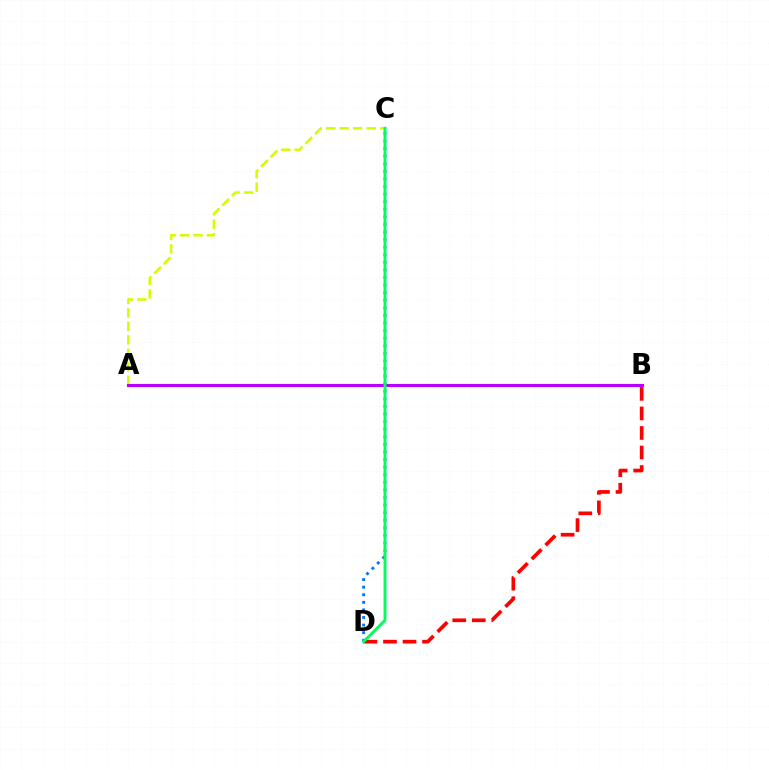{('C', 'D'): [{'color': '#0074ff', 'line_style': 'dotted', 'thickness': 2.06}, {'color': '#00ff5c', 'line_style': 'solid', 'thickness': 2.1}], ('A', 'C'): [{'color': '#d1ff00', 'line_style': 'dashed', 'thickness': 1.83}], ('B', 'D'): [{'color': '#ff0000', 'line_style': 'dashed', 'thickness': 2.65}], ('A', 'B'): [{'color': '#b900ff', 'line_style': 'solid', 'thickness': 2.23}]}